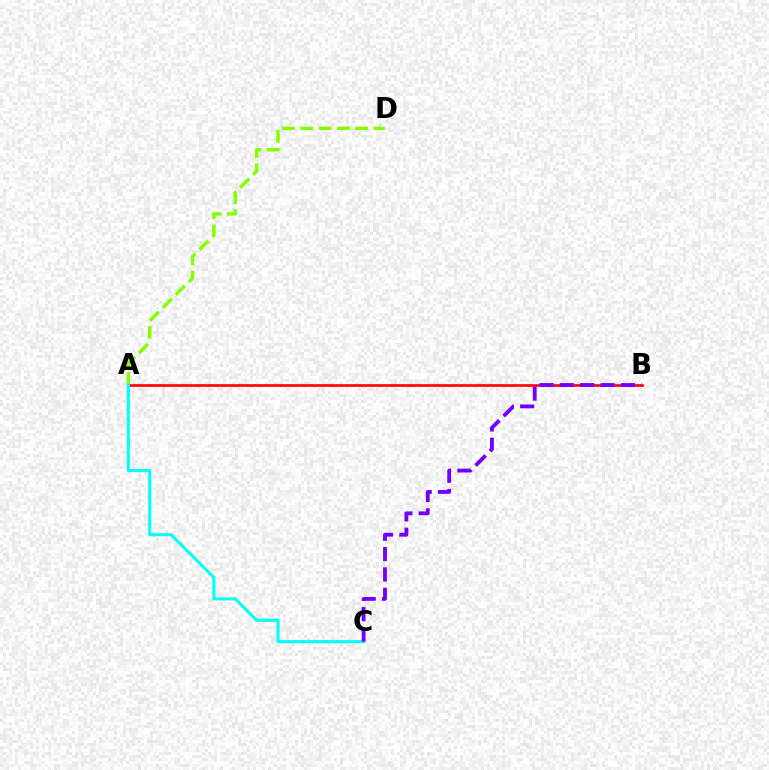{('A', 'D'): [{'color': '#84ff00', 'line_style': 'dashed', 'thickness': 2.49}], ('A', 'B'): [{'color': '#ff0000', 'line_style': 'solid', 'thickness': 1.9}], ('A', 'C'): [{'color': '#00fff6', 'line_style': 'solid', 'thickness': 2.2}], ('B', 'C'): [{'color': '#7200ff', 'line_style': 'dashed', 'thickness': 2.77}]}